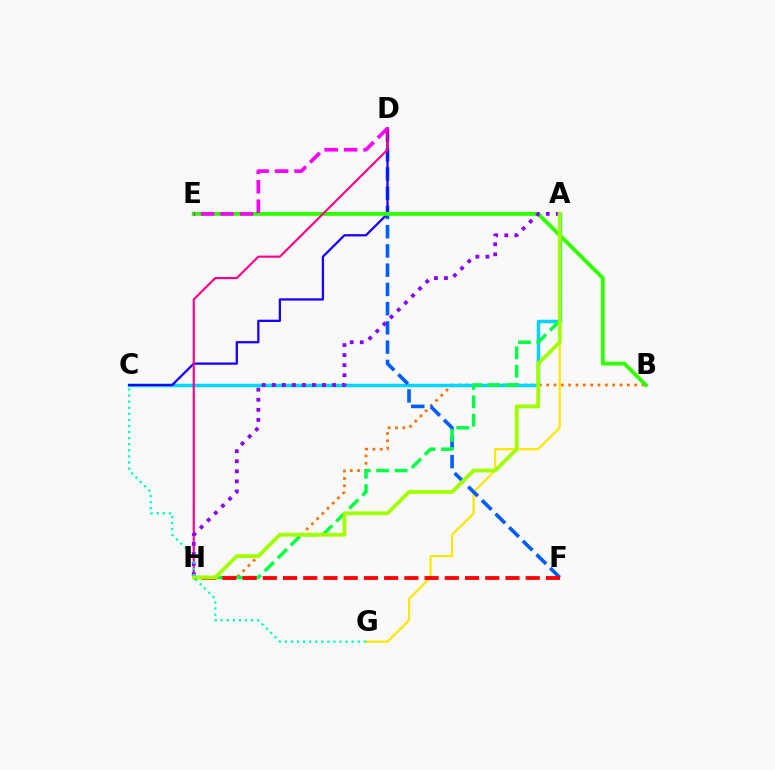{('B', 'H'): [{'color': '#ff7000', 'line_style': 'dotted', 'thickness': 1.99}], ('A', 'G'): [{'color': '#ffe600', 'line_style': 'solid', 'thickness': 1.58}], ('A', 'C'): [{'color': '#00d3ff', 'line_style': 'solid', 'thickness': 2.51}], ('D', 'F'): [{'color': '#005dff', 'line_style': 'dashed', 'thickness': 2.61}], ('A', 'H'): [{'color': '#00ff45', 'line_style': 'dashed', 'thickness': 2.5}, {'color': '#8a00ff', 'line_style': 'dotted', 'thickness': 2.73}, {'color': '#a2ff00', 'line_style': 'solid', 'thickness': 2.74}], ('C', 'D'): [{'color': '#1900ff', 'line_style': 'solid', 'thickness': 1.64}], ('B', 'E'): [{'color': '#31ff00', 'line_style': 'solid', 'thickness': 2.78}], ('D', 'H'): [{'color': '#ff0088', 'line_style': 'solid', 'thickness': 1.53}], ('F', 'H'): [{'color': '#ff0000', 'line_style': 'dashed', 'thickness': 2.75}], ('D', 'E'): [{'color': '#fa00f9', 'line_style': 'dashed', 'thickness': 2.64}], ('C', 'G'): [{'color': '#00ffbb', 'line_style': 'dotted', 'thickness': 1.65}]}